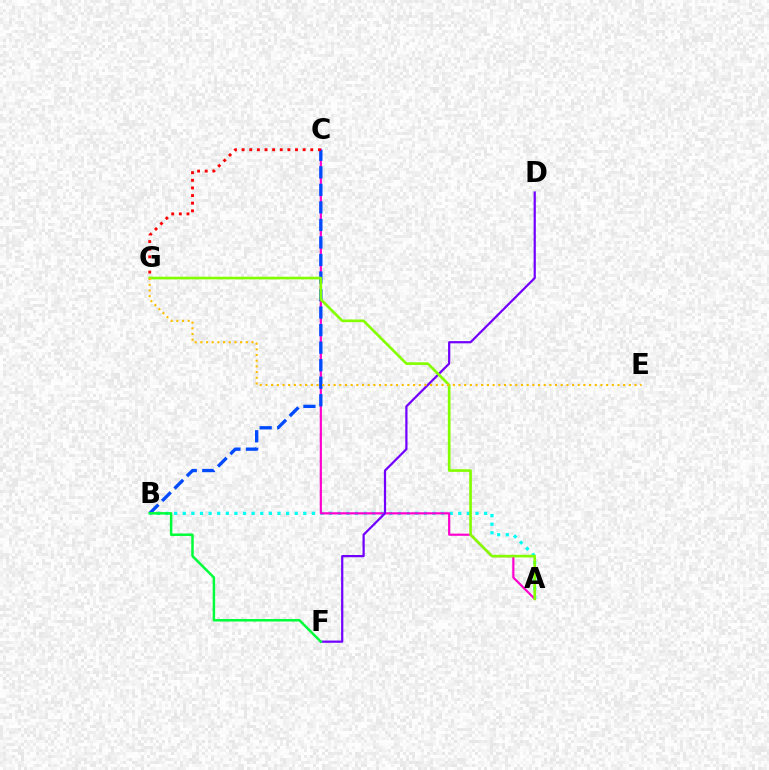{('A', 'B'): [{'color': '#00fff6', 'line_style': 'dotted', 'thickness': 2.34}], ('A', 'C'): [{'color': '#ff00cf', 'line_style': 'solid', 'thickness': 1.57}], ('B', 'C'): [{'color': '#004bff', 'line_style': 'dashed', 'thickness': 2.38}], ('D', 'F'): [{'color': '#7200ff', 'line_style': 'solid', 'thickness': 1.6}], ('C', 'G'): [{'color': '#ff0000', 'line_style': 'dotted', 'thickness': 2.07}], ('A', 'G'): [{'color': '#84ff00', 'line_style': 'solid', 'thickness': 1.91}], ('E', 'G'): [{'color': '#ffbd00', 'line_style': 'dotted', 'thickness': 1.54}], ('B', 'F'): [{'color': '#00ff39', 'line_style': 'solid', 'thickness': 1.79}]}